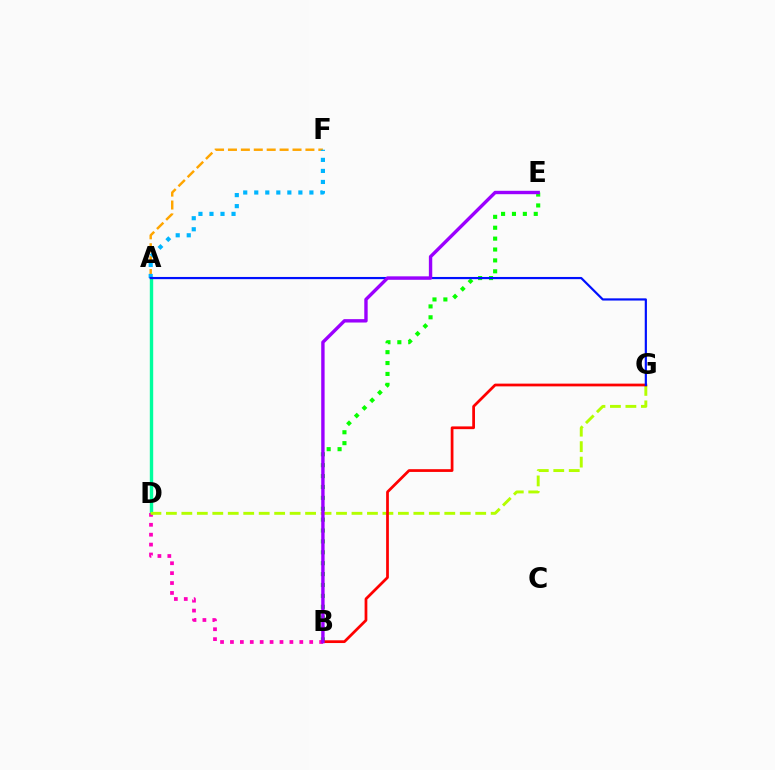{('B', 'E'): [{'color': '#08ff00', 'line_style': 'dotted', 'thickness': 2.96}, {'color': '#9b00ff', 'line_style': 'solid', 'thickness': 2.44}], ('A', 'D'): [{'color': '#00ff9d', 'line_style': 'solid', 'thickness': 2.43}], ('A', 'F'): [{'color': '#ffa500', 'line_style': 'dashed', 'thickness': 1.75}, {'color': '#00b5ff', 'line_style': 'dotted', 'thickness': 3.0}], ('B', 'D'): [{'color': '#ff00bd', 'line_style': 'dotted', 'thickness': 2.69}], ('D', 'G'): [{'color': '#b3ff00', 'line_style': 'dashed', 'thickness': 2.1}], ('B', 'G'): [{'color': '#ff0000', 'line_style': 'solid', 'thickness': 1.98}], ('A', 'G'): [{'color': '#0010ff', 'line_style': 'solid', 'thickness': 1.58}]}